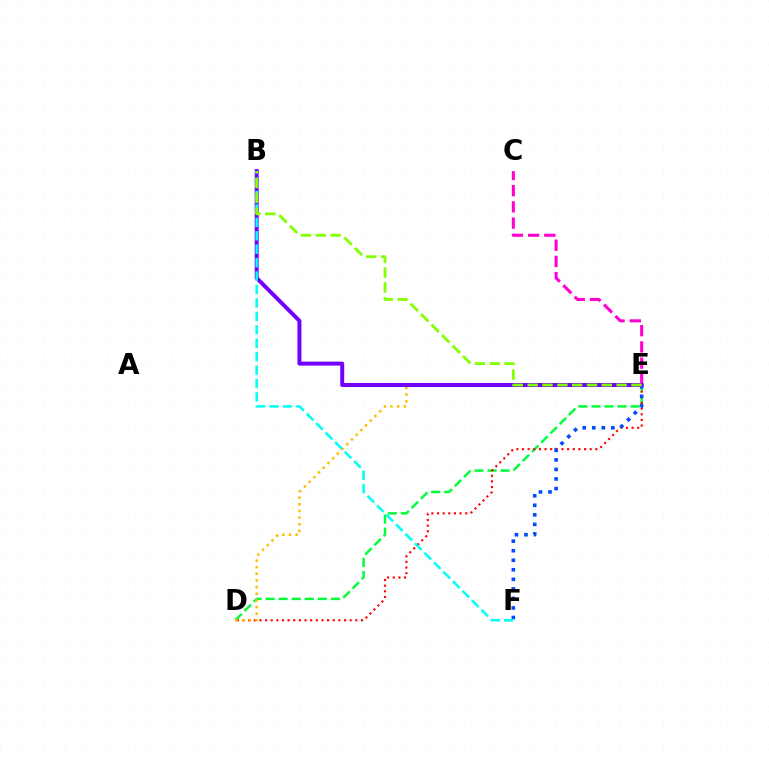{('D', 'E'): [{'color': '#00ff39', 'line_style': 'dashed', 'thickness': 1.77}, {'color': '#ff0000', 'line_style': 'dotted', 'thickness': 1.53}, {'color': '#ffbd00', 'line_style': 'dotted', 'thickness': 1.81}], ('E', 'F'): [{'color': '#004bff', 'line_style': 'dotted', 'thickness': 2.59}], ('C', 'E'): [{'color': '#ff00cf', 'line_style': 'dashed', 'thickness': 2.2}], ('B', 'E'): [{'color': '#7200ff', 'line_style': 'solid', 'thickness': 2.85}, {'color': '#84ff00', 'line_style': 'dashed', 'thickness': 2.01}], ('B', 'F'): [{'color': '#00fff6', 'line_style': 'dashed', 'thickness': 1.82}]}